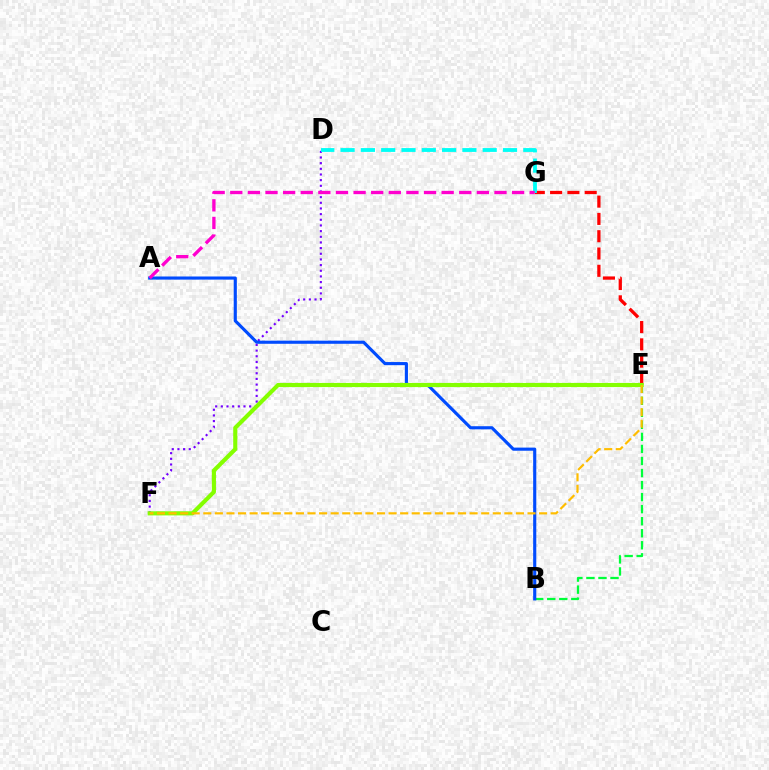{('B', 'E'): [{'color': '#00ff39', 'line_style': 'dashed', 'thickness': 1.64}], ('D', 'F'): [{'color': '#7200ff', 'line_style': 'dotted', 'thickness': 1.54}], ('A', 'B'): [{'color': '#004bff', 'line_style': 'solid', 'thickness': 2.25}], ('E', 'G'): [{'color': '#ff0000', 'line_style': 'dashed', 'thickness': 2.35}], ('D', 'G'): [{'color': '#00fff6', 'line_style': 'dashed', 'thickness': 2.76}], ('E', 'F'): [{'color': '#84ff00', 'line_style': 'solid', 'thickness': 2.97}, {'color': '#ffbd00', 'line_style': 'dashed', 'thickness': 1.57}], ('A', 'G'): [{'color': '#ff00cf', 'line_style': 'dashed', 'thickness': 2.39}]}